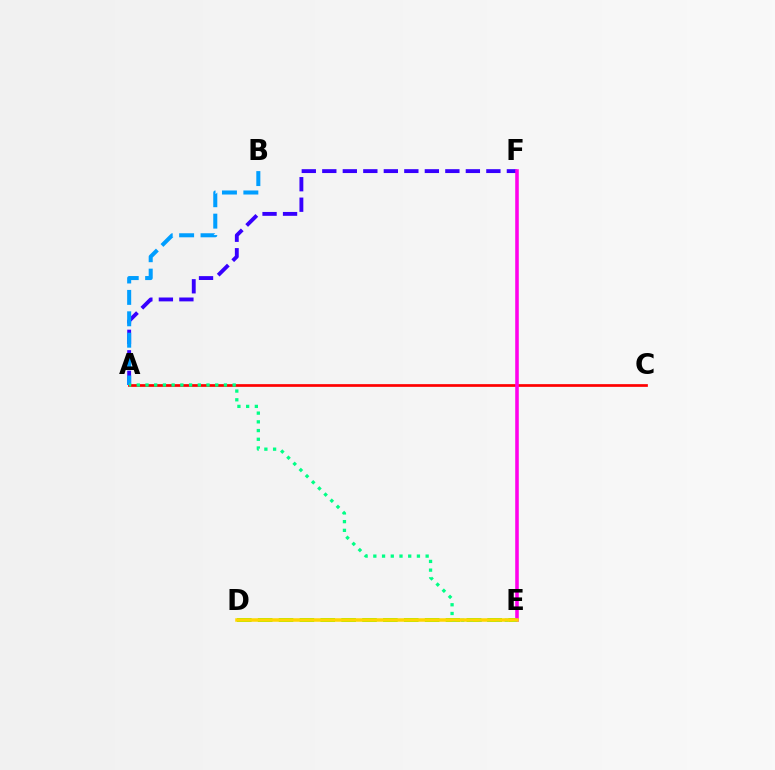{('D', 'E'): [{'color': '#4fff00', 'line_style': 'dashed', 'thickness': 2.84}, {'color': '#ffd500', 'line_style': 'solid', 'thickness': 2.52}], ('A', 'F'): [{'color': '#3700ff', 'line_style': 'dashed', 'thickness': 2.79}], ('A', 'C'): [{'color': '#ff0000', 'line_style': 'solid', 'thickness': 1.95}], ('A', 'B'): [{'color': '#009eff', 'line_style': 'dashed', 'thickness': 2.91}], ('E', 'F'): [{'color': '#ff00ed', 'line_style': 'solid', 'thickness': 2.57}], ('A', 'E'): [{'color': '#00ff86', 'line_style': 'dotted', 'thickness': 2.37}]}